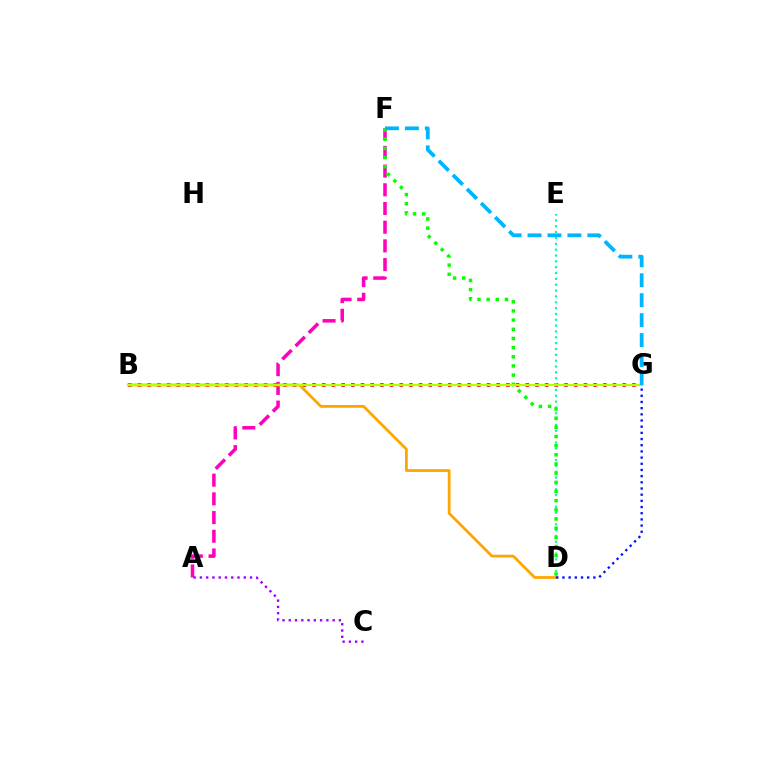{('A', 'F'): [{'color': '#ff00bd', 'line_style': 'dashed', 'thickness': 2.54}], ('B', 'G'): [{'color': '#ff0000', 'line_style': 'dotted', 'thickness': 2.63}, {'color': '#b3ff00', 'line_style': 'solid', 'thickness': 1.54}], ('D', 'E'): [{'color': '#00ff9d', 'line_style': 'dotted', 'thickness': 1.59}], ('D', 'F'): [{'color': '#08ff00', 'line_style': 'dotted', 'thickness': 2.49}], ('B', 'D'): [{'color': '#ffa500', 'line_style': 'solid', 'thickness': 1.99}], ('A', 'C'): [{'color': '#9b00ff', 'line_style': 'dotted', 'thickness': 1.7}], ('F', 'G'): [{'color': '#00b5ff', 'line_style': 'dashed', 'thickness': 2.71}], ('D', 'G'): [{'color': '#0010ff', 'line_style': 'dotted', 'thickness': 1.68}]}